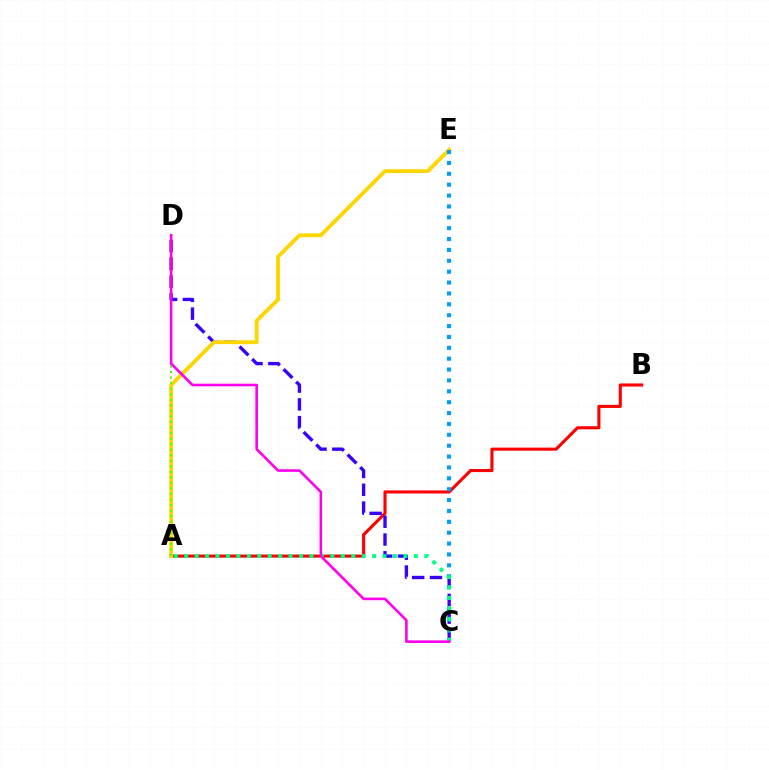{('A', 'B'): [{'color': '#ff0000', 'line_style': 'solid', 'thickness': 2.23}], ('C', 'D'): [{'color': '#3700ff', 'line_style': 'dashed', 'thickness': 2.42}, {'color': '#ff00ed', 'line_style': 'solid', 'thickness': 1.88}], ('A', 'E'): [{'color': '#ffd500', 'line_style': 'solid', 'thickness': 2.76}], ('A', 'D'): [{'color': '#4fff00', 'line_style': 'dotted', 'thickness': 1.51}], ('C', 'E'): [{'color': '#009eff', 'line_style': 'dotted', 'thickness': 2.95}], ('A', 'C'): [{'color': '#00ff86', 'line_style': 'dotted', 'thickness': 2.84}]}